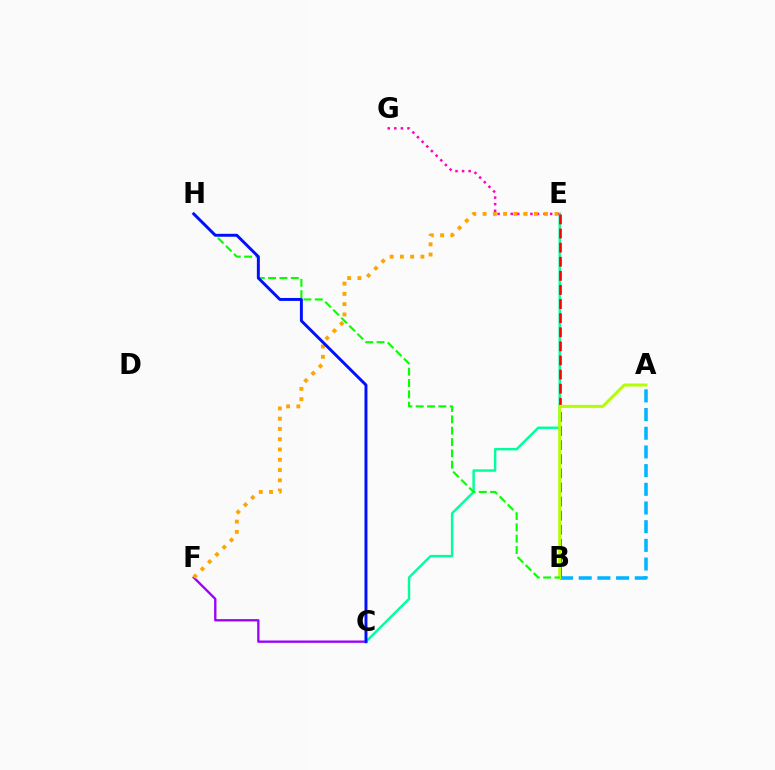{('C', 'F'): [{'color': '#9b00ff', 'line_style': 'solid', 'thickness': 1.67}], ('C', 'E'): [{'color': '#00ff9d', 'line_style': 'solid', 'thickness': 1.76}], ('A', 'B'): [{'color': '#00b5ff', 'line_style': 'dashed', 'thickness': 2.54}, {'color': '#b3ff00', 'line_style': 'solid', 'thickness': 2.15}], ('B', 'E'): [{'color': '#ff0000', 'line_style': 'dashed', 'thickness': 1.92}], ('E', 'G'): [{'color': '#ff00bd', 'line_style': 'dotted', 'thickness': 1.79}], ('B', 'H'): [{'color': '#08ff00', 'line_style': 'dashed', 'thickness': 1.54}], ('E', 'F'): [{'color': '#ffa500', 'line_style': 'dotted', 'thickness': 2.79}], ('C', 'H'): [{'color': '#0010ff', 'line_style': 'solid', 'thickness': 2.12}]}